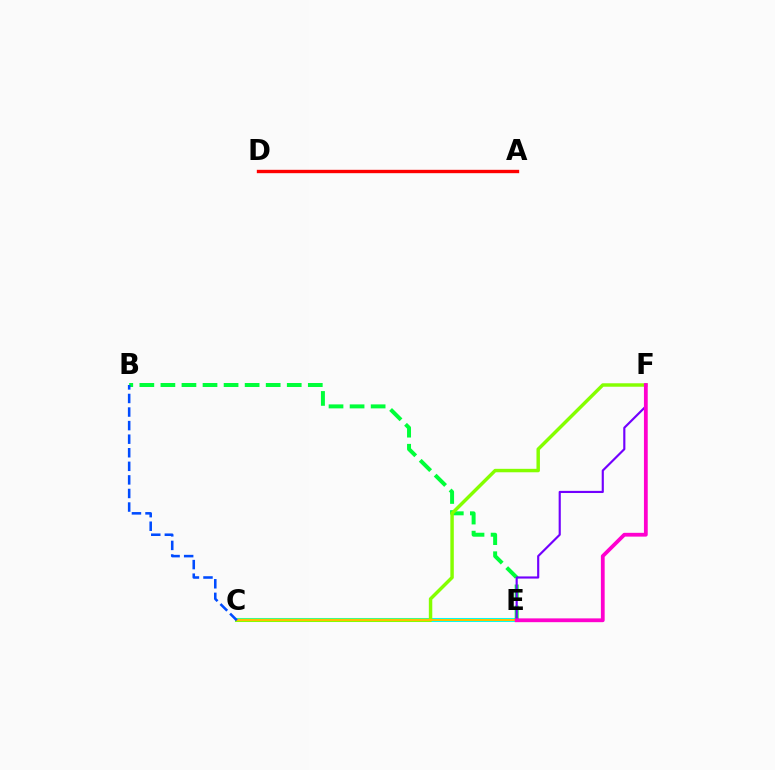{('A', 'D'): [{'color': '#ff0000', 'line_style': 'solid', 'thickness': 2.42}], ('C', 'E'): [{'color': '#00fff6', 'line_style': 'solid', 'thickness': 2.92}, {'color': '#ffbd00', 'line_style': 'solid', 'thickness': 1.5}], ('B', 'E'): [{'color': '#00ff39', 'line_style': 'dashed', 'thickness': 2.86}], ('C', 'F'): [{'color': '#84ff00', 'line_style': 'solid', 'thickness': 2.48}], ('E', 'F'): [{'color': '#7200ff', 'line_style': 'solid', 'thickness': 1.55}, {'color': '#ff00cf', 'line_style': 'solid', 'thickness': 2.73}], ('B', 'C'): [{'color': '#004bff', 'line_style': 'dashed', 'thickness': 1.84}]}